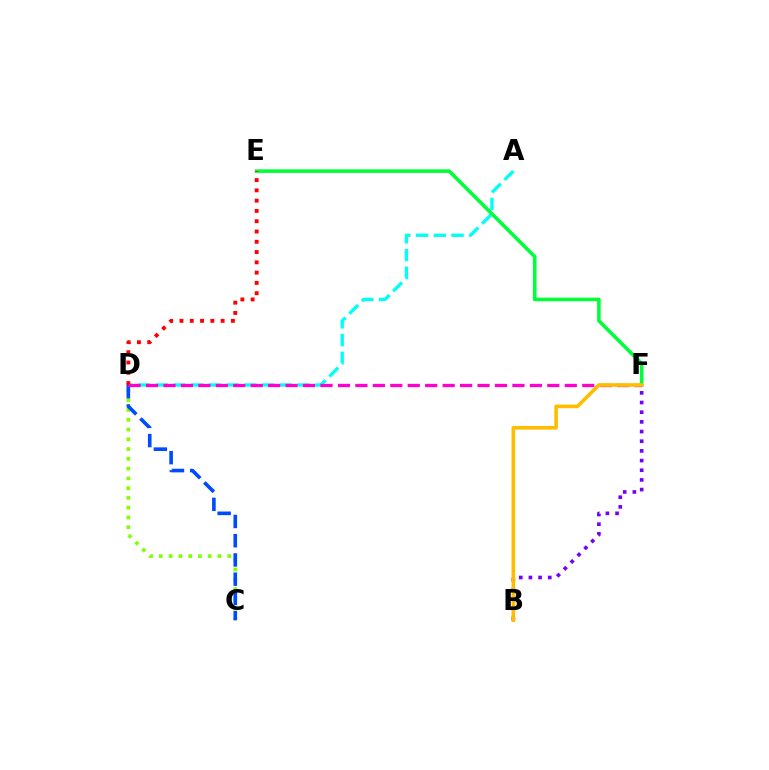{('A', 'D'): [{'color': '#00fff6', 'line_style': 'dashed', 'thickness': 2.41}], ('B', 'F'): [{'color': '#7200ff', 'line_style': 'dotted', 'thickness': 2.63}, {'color': '#ffbd00', 'line_style': 'solid', 'thickness': 2.61}], ('C', 'D'): [{'color': '#84ff00', 'line_style': 'dotted', 'thickness': 2.65}, {'color': '#004bff', 'line_style': 'dashed', 'thickness': 2.61}], ('E', 'F'): [{'color': '#00ff39', 'line_style': 'solid', 'thickness': 2.58}], ('D', 'E'): [{'color': '#ff0000', 'line_style': 'dotted', 'thickness': 2.79}], ('D', 'F'): [{'color': '#ff00cf', 'line_style': 'dashed', 'thickness': 2.37}]}